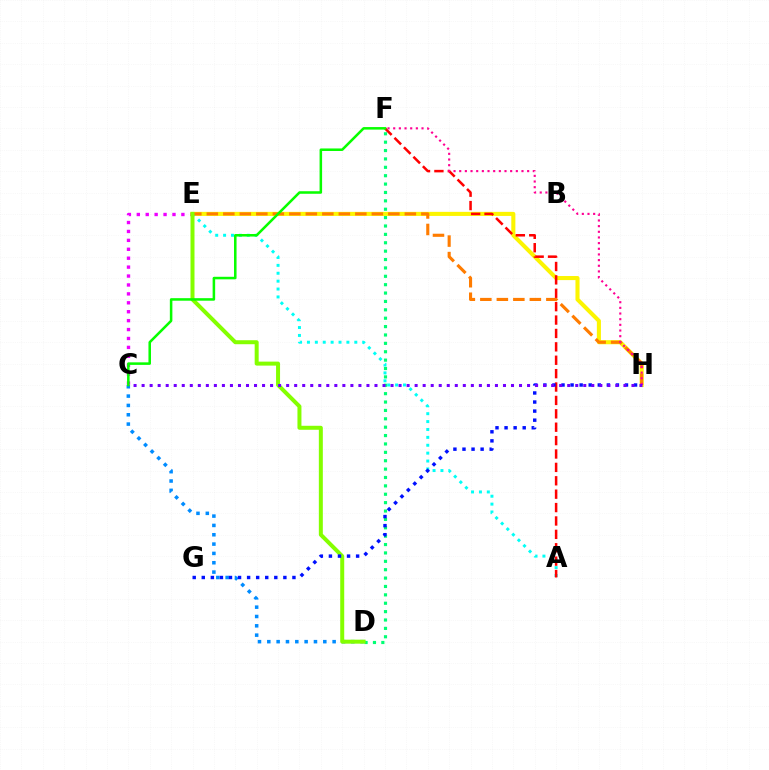{('C', 'E'): [{'color': '#ee00ff', 'line_style': 'dotted', 'thickness': 2.42}], ('E', 'H'): [{'color': '#fcf500', 'line_style': 'solid', 'thickness': 2.93}, {'color': '#ff7c00', 'line_style': 'dashed', 'thickness': 2.24}], ('A', 'E'): [{'color': '#00fff6', 'line_style': 'dotted', 'thickness': 2.14}], ('A', 'F'): [{'color': '#ff0000', 'line_style': 'dashed', 'thickness': 1.82}], ('F', 'H'): [{'color': '#ff0094', 'line_style': 'dotted', 'thickness': 1.54}], ('D', 'F'): [{'color': '#00ff74', 'line_style': 'dotted', 'thickness': 2.28}], ('C', 'D'): [{'color': '#008cff', 'line_style': 'dotted', 'thickness': 2.54}], ('D', 'E'): [{'color': '#84ff00', 'line_style': 'solid', 'thickness': 2.87}], ('G', 'H'): [{'color': '#0010ff', 'line_style': 'dotted', 'thickness': 2.46}], ('C', 'F'): [{'color': '#08ff00', 'line_style': 'solid', 'thickness': 1.83}], ('C', 'H'): [{'color': '#7200ff', 'line_style': 'dotted', 'thickness': 2.18}]}